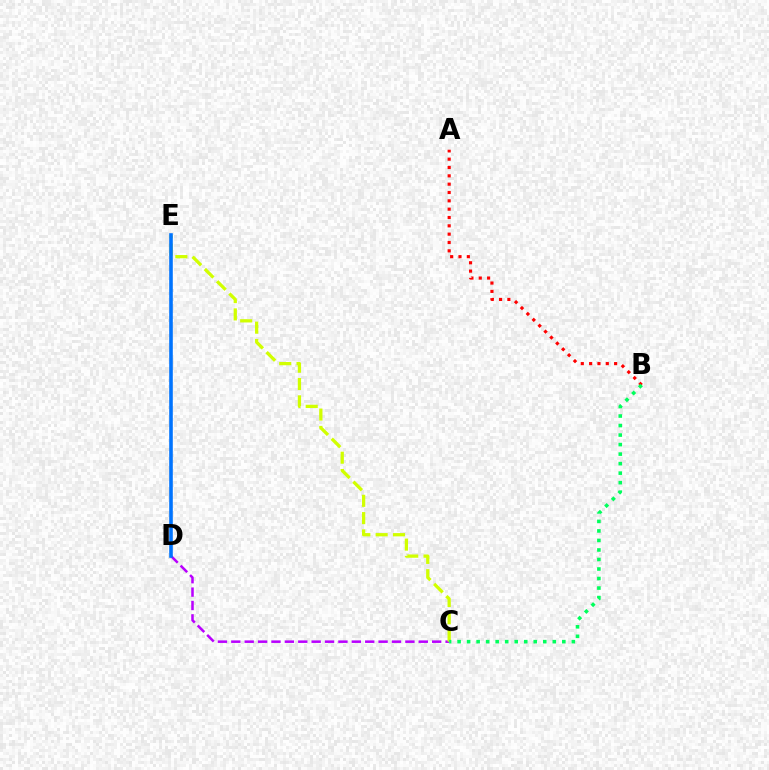{('C', 'D'): [{'color': '#b900ff', 'line_style': 'dashed', 'thickness': 1.82}], ('A', 'B'): [{'color': '#ff0000', 'line_style': 'dotted', 'thickness': 2.26}], ('C', 'E'): [{'color': '#d1ff00', 'line_style': 'dashed', 'thickness': 2.35}], ('D', 'E'): [{'color': '#0074ff', 'line_style': 'solid', 'thickness': 2.59}], ('B', 'C'): [{'color': '#00ff5c', 'line_style': 'dotted', 'thickness': 2.59}]}